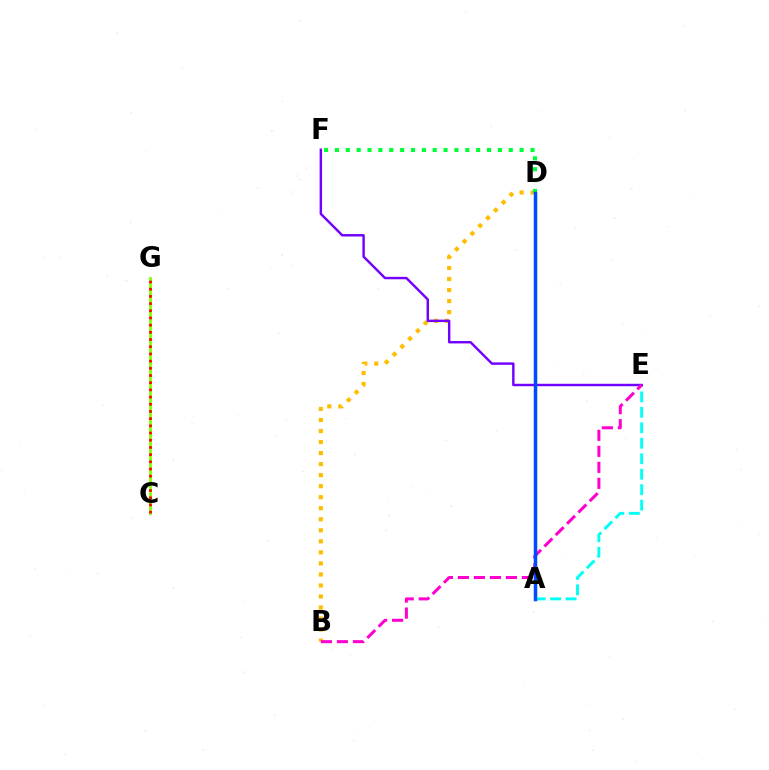{('A', 'E'): [{'color': '#00fff6', 'line_style': 'dashed', 'thickness': 2.1}], ('C', 'G'): [{'color': '#84ff00', 'line_style': 'solid', 'thickness': 2.0}, {'color': '#ff0000', 'line_style': 'dotted', 'thickness': 1.95}], ('B', 'D'): [{'color': '#ffbd00', 'line_style': 'dotted', 'thickness': 3.0}], ('E', 'F'): [{'color': '#7200ff', 'line_style': 'solid', 'thickness': 1.75}], ('D', 'F'): [{'color': '#00ff39', 'line_style': 'dotted', 'thickness': 2.95}], ('B', 'E'): [{'color': '#ff00cf', 'line_style': 'dashed', 'thickness': 2.17}], ('A', 'D'): [{'color': '#004bff', 'line_style': 'solid', 'thickness': 2.52}]}